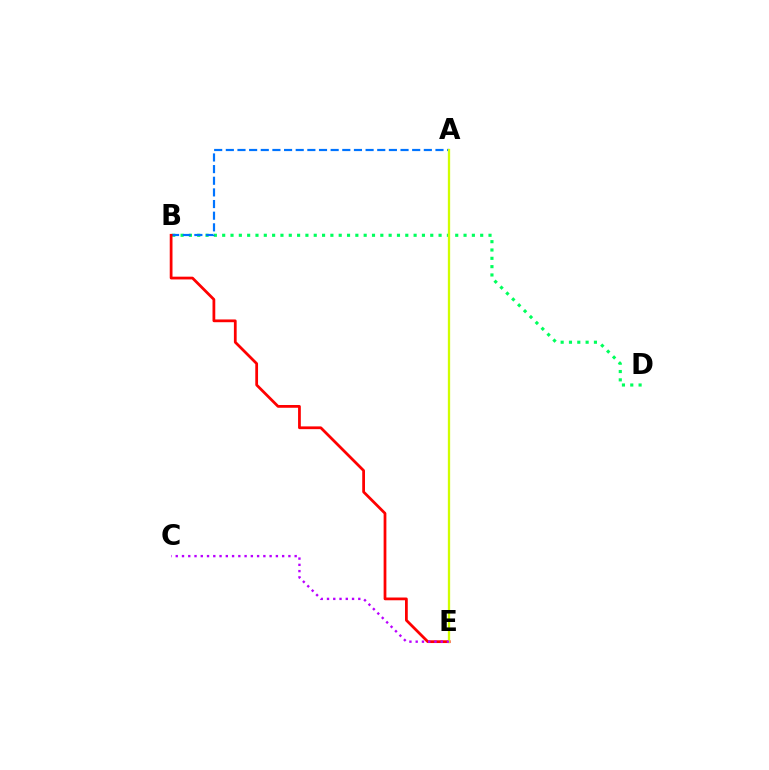{('B', 'D'): [{'color': '#00ff5c', 'line_style': 'dotted', 'thickness': 2.26}], ('A', 'B'): [{'color': '#0074ff', 'line_style': 'dashed', 'thickness': 1.58}], ('B', 'E'): [{'color': '#ff0000', 'line_style': 'solid', 'thickness': 1.99}], ('A', 'E'): [{'color': '#d1ff00', 'line_style': 'solid', 'thickness': 1.66}], ('C', 'E'): [{'color': '#b900ff', 'line_style': 'dotted', 'thickness': 1.7}]}